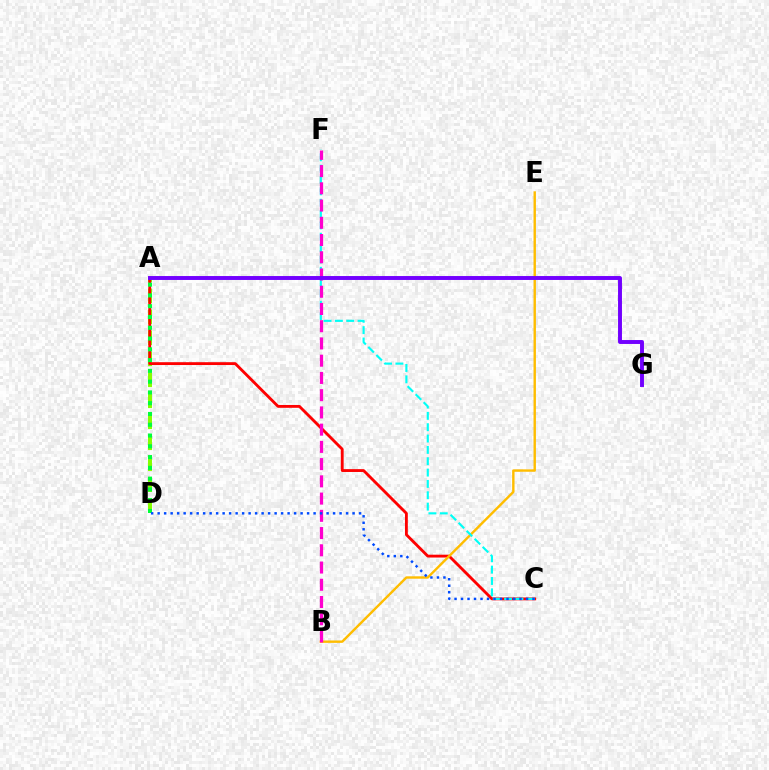{('A', 'D'): [{'color': '#84ff00', 'line_style': 'dashed', 'thickness': 2.85}, {'color': '#00ff39', 'line_style': 'dotted', 'thickness': 2.93}], ('A', 'C'): [{'color': '#ff0000', 'line_style': 'solid', 'thickness': 2.04}], ('B', 'E'): [{'color': '#ffbd00', 'line_style': 'solid', 'thickness': 1.73}], ('C', 'F'): [{'color': '#00fff6', 'line_style': 'dashed', 'thickness': 1.54}], ('B', 'F'): [{'color': '#ff00cf', 'line_style': 'dashed', 'thickness': 2.34}], ('C', 'D'): [{'color': '#004bff', 'line_style': 'dotted', 'thickness': 1.77}], ('A', 'G'): [{'color': '#7200ff', 'line_style': 'solid', 'thickness': 2.82}]}